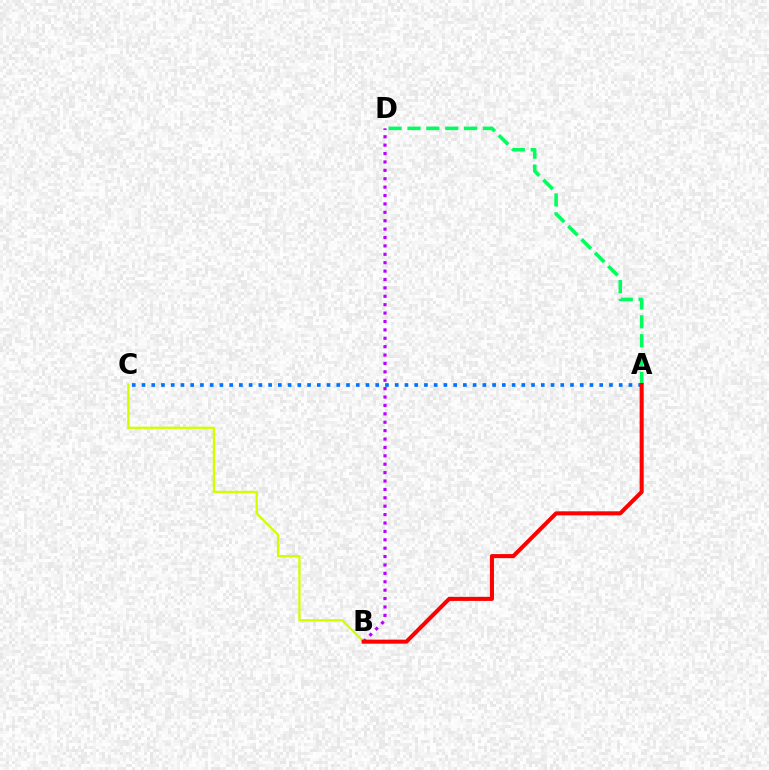{('A', 'D'): [{'color': '#00ff5c', 'line_style': 'dashed', 'thickness': 2.56}], ('B', 'C'): [{'color': '#d1ff00', 'line_style': 'solid', 'thickness': 1.65}], ('B', 'D'): [{'color': '#b900ff', 'line_style': 'dotted', 'thickness': 2.28}], ('A', 'C'): [{'color': '#0074ff', 'line_style': 'dotted', 'thickness': 2.65}], ('A', 'B'): [{'color': '#ff0000', 'line_style': 'solid', 'thickness': 2.92}]}